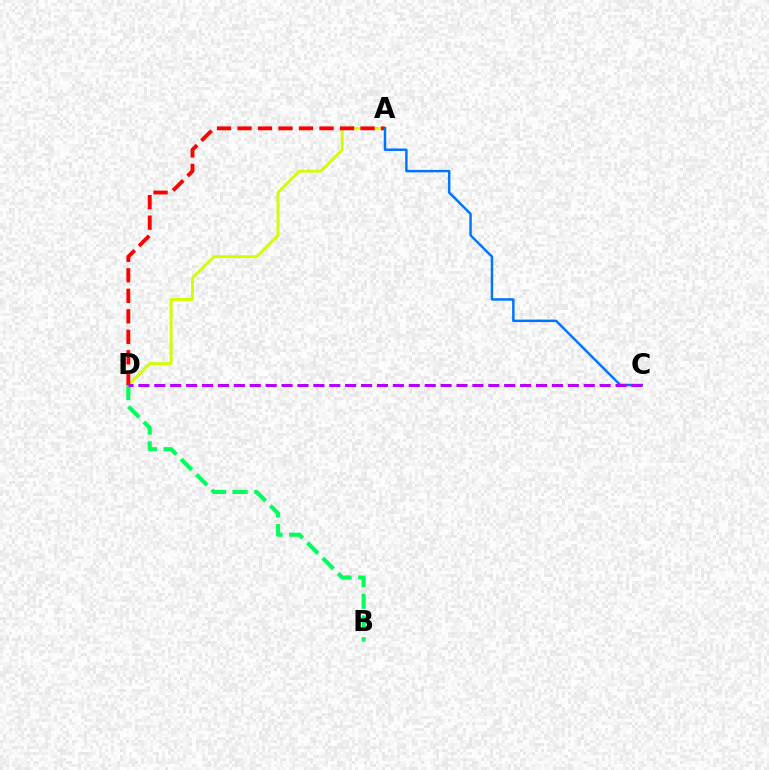{('A', 'D'): [{'color': '#d1ff00', 'line_style': 'solid', 'thickness': 2.09}, {'color': '#ff0000', 'line_style': 'dashed', 'thickness': 2.79}], ('B', 'D'): [{'color': '#00ff5c', 'line_style': 'dashed', 'thickness': 2.95}], ('A', 'C'): [{'color': '#0074ff', 'line_style': 'solid', 'thickness': 1.77}], ('C', 'D'): [{'color': '#b900ff', 'line_style': 'dashed', 'thickness': 2.16}]}